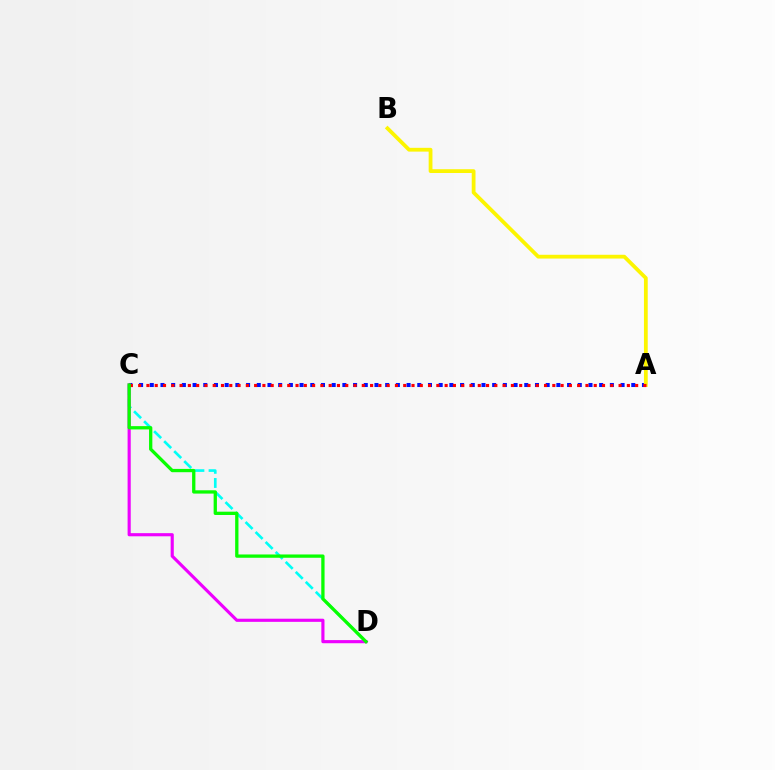{('C', 'D'): [{'color': '#00fff6', 'line_style': 'dashed', 'thickness': 1.92}, {'color': '#ee00ff', 'line_style': 'solid', 'thickness': 2.26}, {'color': '#08ff00', 'line_style': 'solid', 'thickness': 2.37}], ('A', 'C'): [{'color': '#0010ff', 'line_style': 'dotted', 'thickness': 2.91}, {'color': '#ff0000', 'line_style': 'dotted', 'thickness': 2.25}], ('A', 'B'): [{'color': '#fcf500', 'line_style': 'solid', 'thickness': 2.73}]}